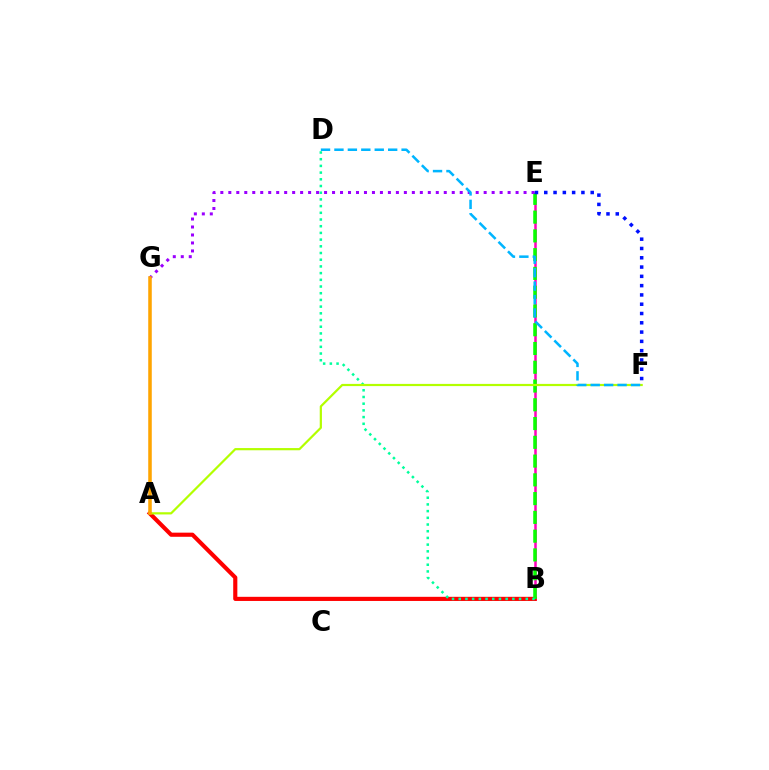{('B', 'E'): [{'color': '#ff00bd', 'line_style': 'solid', 'thickness': 1.81}, {'color': '#08ff00', 'line_style': 'dashed', 'thickness': 2.55}], ('A', 'B'): [{'color': '#ff0000', 'line_style': 'solid', 'thickness': 2.98}], ('B', 'D'): [{'color': '#00ff9d', 'line_style': 'dotted', 'thickness': 1.82}], ('A', 'F'): [{'color': '#b3ff00', 'line_style': 'solid', 'thickness': 1.59}], ('E', 'G'): [{'color': '#9b00ff', 'line_style': 'dotted', 'thickness': 2.17}], ('A', 'G'): [{'color': '#ffa500', 'line_style': 'solid', 'thickness': 2.55}], ('D', 'F'): [{'color': '#00b5ff', 'line_style': 'dashed', 'thickness': 1.82}], ('E', 'F'): [{'color': '#0010ff', 'line_style': 'dotted', 'thickness': 2.52}]}